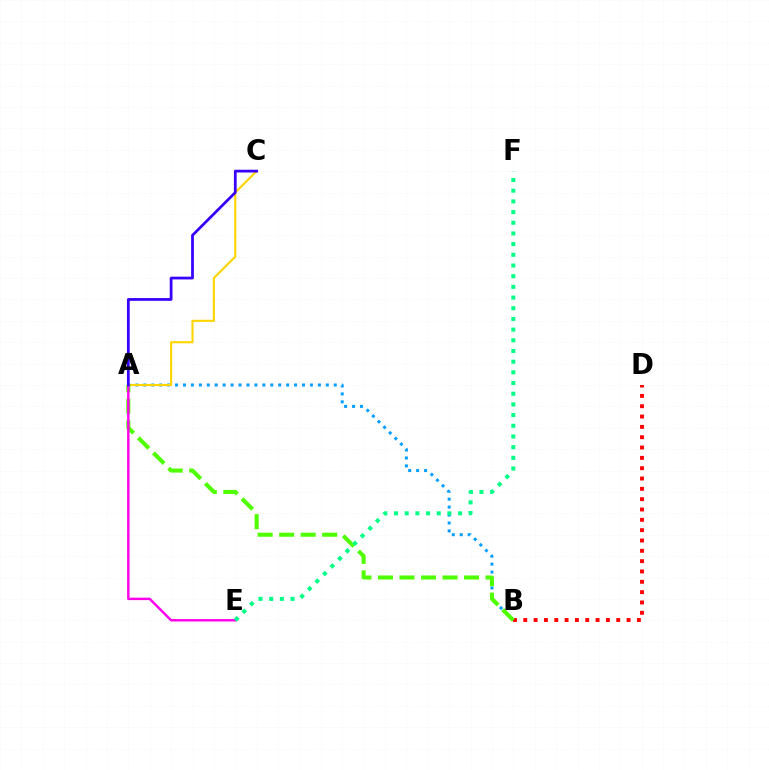{('A', 'B'): [{'color': '#009eff', 'line_style': 'dotted', 'thickness': 2.16}, {'color': '#4fff00', 'line_style': 'dashed', 'thickness': 2.92}], ('A', 'C'): [{'color': '#ffd500', 'line_style': 'solid', 'thickness': 1.53}, {'color': '#3700ff', 'line_style': 'solid', 'thickness': 1.98}], ('B', 'D'): [{'color': '#ff0000', 'line_style': 'dotted', 'thickness': 2.81}], ('A', 'E'): [{'color': '#ff00ed', 'line_style': 'solid', 'thickness': 1.76}], ('E', 'F'): [{'color': '#00ff86', 'line_style': 'dotted', 'thickness': 2.9}]}